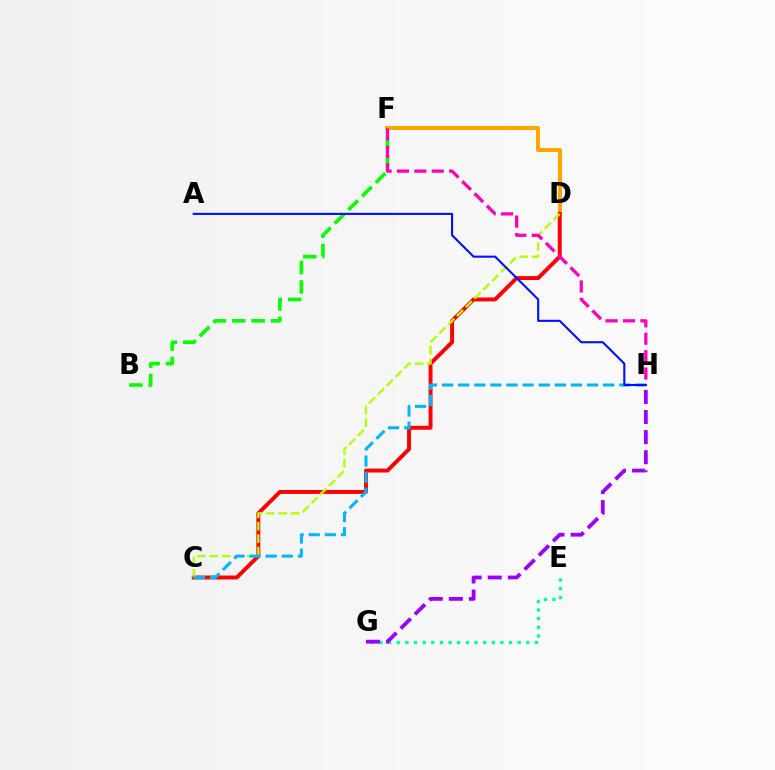{('E', 'G'): [{'color': '#00ff9d', 'line_style': 'dotted', 'thickness': 2.35}], ('D', 'F'): [{'color': '#ffa500', 'line_style': 'solid', 'thickness': 2.9}], ('G', 'H'): [{'color': '#9b00ff', 'line_style': 'dashed', 'thickness': 2.73}], ('C', 'D'): [{'color': '#ff0000', 'line_style': 'solid', 'thickness': 2.83}, {'color': '#b3ff00', 'line_style': 'dashed', 'thickness': 1.68}], ('C', 'H'): [{'color': '#00b5ff', 'line_style': 'dashed', 'thickness': 2.19}], ('B', 'F'): [{'color': '#08ff00', 'line_style': 'dashed', 'thickness': 2.62}], ('F', 'H'): [{'color': '#ff00bd', 'line_style': 'dashed', 'thickness': 2.36}], ('A', 'H'): [{'color': '#0010ff', 'line_style': 'solid', 'thickness': 1.51}]}